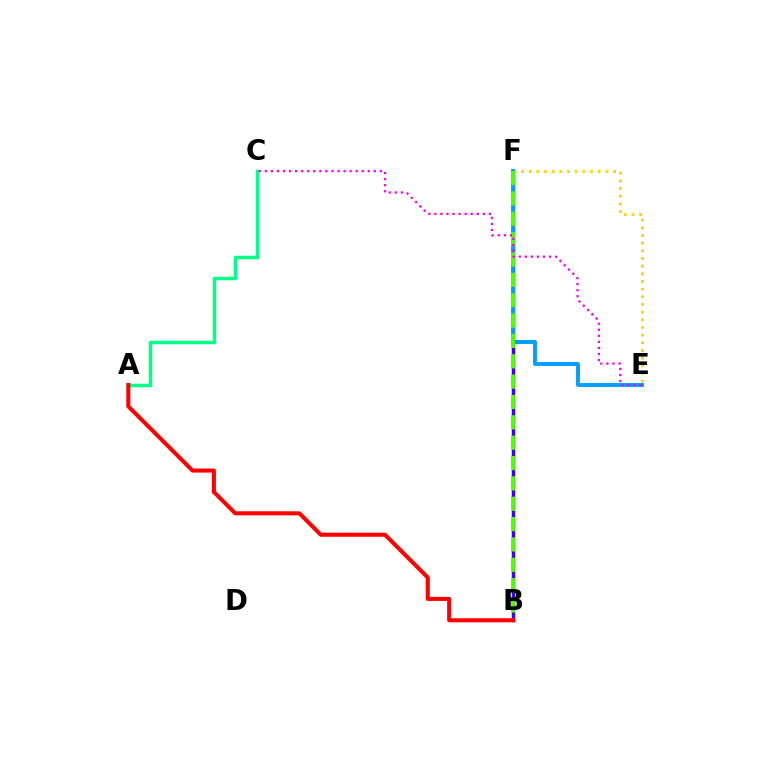{('B', 'F'): [{'color': '#3700ff', 'line_style': 'solid', 'thickness': 2.47}, {'color': '#4fff00', 'line_style': 'dashed', 'thickness': 2.76}], ('E', 'F'): [{'color': '#ffd500', 'line_style': 'dotted', 'thickness': 2.08}, {'color': '#009eff', 'line_style': 'solid', 'thickness': 2.81}], ('A', 'C'): [{'color': '#00ff86', 'line_style': 'solid', 'thickness': 2.51}], ('A', 'B'): [{'color': '#ff0000', 'line_style': 'solid', 'thickness': 2.92}], ('C', 'E'): [{'color': '#ff00ed', 'line_style': 'dotted', 'thickness': 1.65}]}